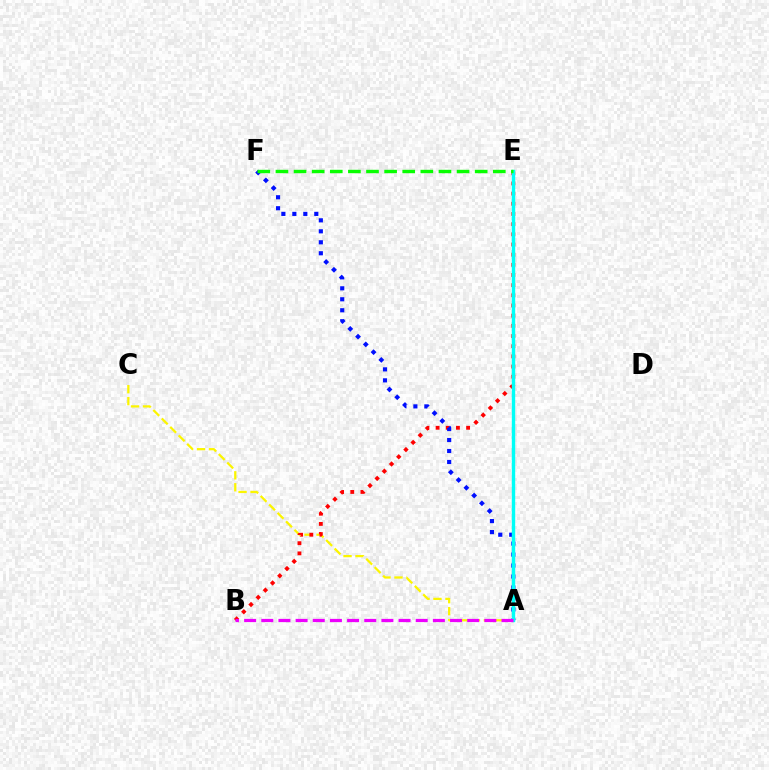{('A', 'C'): [{'color': '#fcf500', 'line_style': 'dashed', 'thickness': 1.62}], ('B', 'E'): [{'color': '#ff0000', 'line_style': 'dotted', 'thickness': 2.76}], ('A', 'F'): [{'color': '#0010ff', 'line_style': 'dotted', 'thickness': 2.98}], ('A', 'E'): [{'color': '#00fff6', 'line_style': 'solid', 'thickness': 2.45}], ('E', 'F'): [{'color': '#08ff00', 'line_style': 'dashed', 'thickness': 2.46}], ('A', 'B'): [{'color': '#ee00ff', 'line_style': 'dashed', 'thickness': 2.33}]}